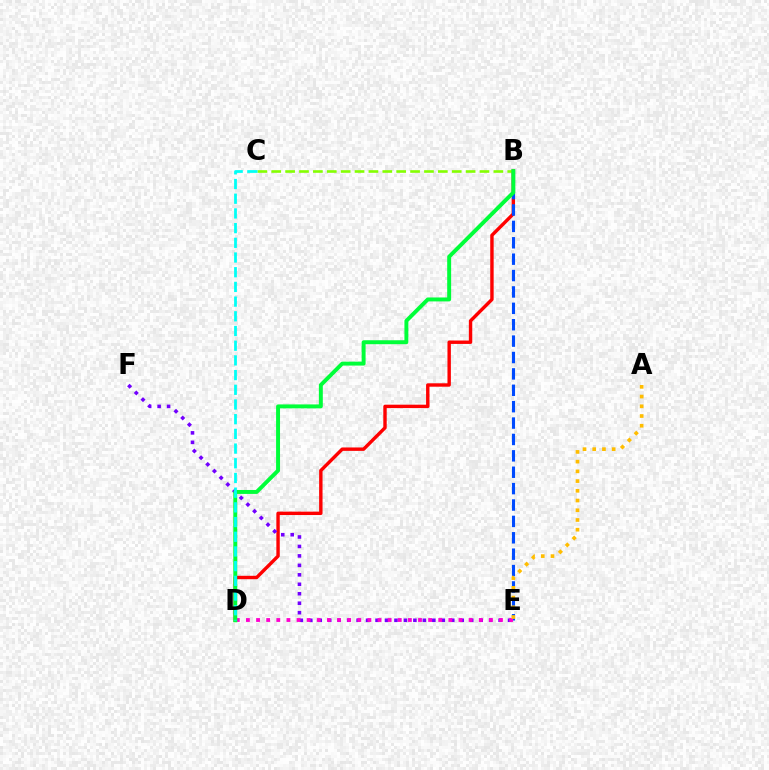{('B', 'D'): [{'color': '#ff0000', 'line_style': 'solid', 'thickness': 2.45}, {'color': '#00ff39', 'line_style': 'solid', 'thickness': 2.84}], ('B', 'C'): [{'color': '#84ff00', 'line_style': 'dashed', 'thickness': 1.89}], ('E', 'F'): [{'color': '#7200ff', 'line_style': 'dotted', 'thickness': 2.57}], ('B', 'E'): [{'color': '#004bff', 'line_style': 'dashed', 'thickness': 2.23}], ('D', 'E'): [{'color': '#ff00cf', 'line_style': 'dotted', 'thickness': 2.75}], ('A', 'E'): [{'color': '#ffbd00', 'line_style': 'dotted', 'thickness': 2.64}], ('C', 'D'): [{'color': '#00fff6', 'line_style': 'dashed', 'thickness': 2.0}]}